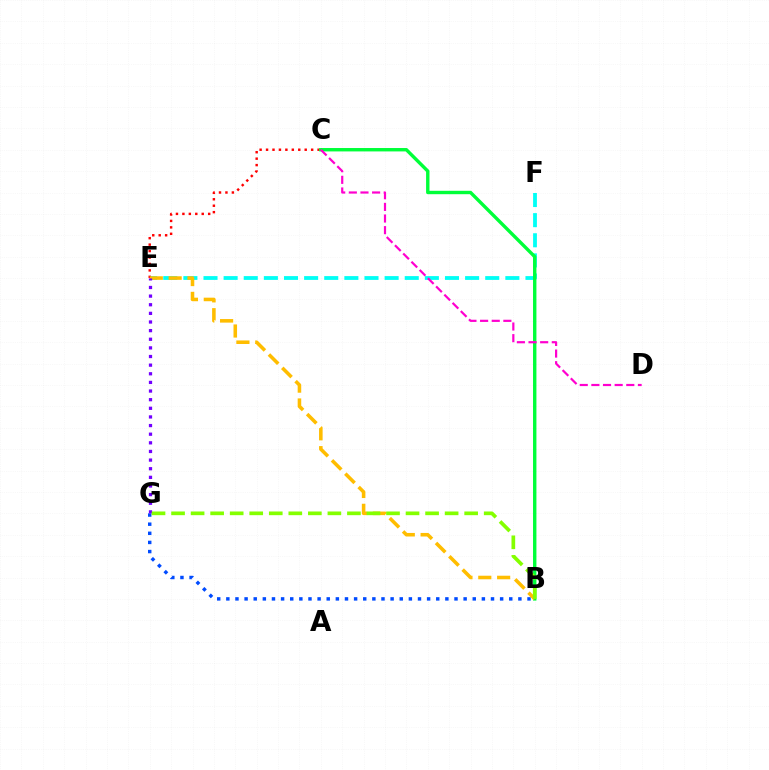{('E', 'F'): [{'color': '#00fff6', 'line_style': 'dashed', 'thickness': 2.73}], ('C', 'E'): [{'color': '#ff0000', 'line_style': 'dotted', 'thickness': 1.75}], ('B', 'G'): [{'color': '#004bff', 'line_style': 'dotted', 'thickness': 2.48}, {'color': '#84ff00', 'line_style': 'dashed', 'thickness': 2.65}], ('B', 'C'): [{'color': '#00ff39', 'line_style': 'solid', 'thickness': 2.45}], ('C', 'D'): [{'color': '#ff00cf', 'line_style': 'dashed', 'thickness': 1.58}], ('B', 'E'): [{'color': '#ffbd00', 'line_style': 'dashed', 'thickness': 2.56}], ('E', 'G'): [{'color': '#7200ff', 'line_style': 'dotted', 'thickness': 2.34}]}